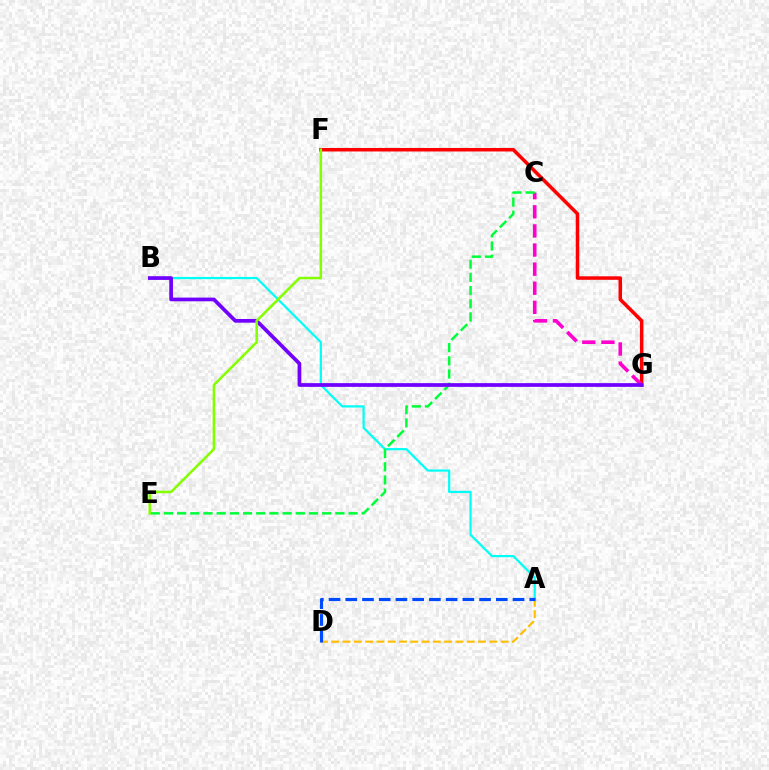{('F', 'G'): [{'color': '#ff0000', 'line_style': 'solid', 'thickness': 2.53}], ('A', 'B'): [{'color': '#00fff6', 'line_style': 'solid', 'thickness': 1.6}], ('C', 'G'): [{'color': '#ff00cf', 'line_style': 'dashed', 'thickness': 2.6}], ('A', 'D'): [{'color': '#ffbd00', 'line_style': 'dashed', 'thickness': 1.53}, {'color': '#004bff', 'line_style': 'dashed', 'thickness': 2.27}], ('C', 'E'): [{'color': '#00ff39', 'line_style': 'dashed', 'thickness': 1.79}], ('B', 'G'): [{'color': '#7200ff', 'line_style': 'solid', 'thickness': 2.68}], ('E', 'F'): [{'color': '#84ff00', 'line_style': 'solid', 'thickness': 1.82}]}